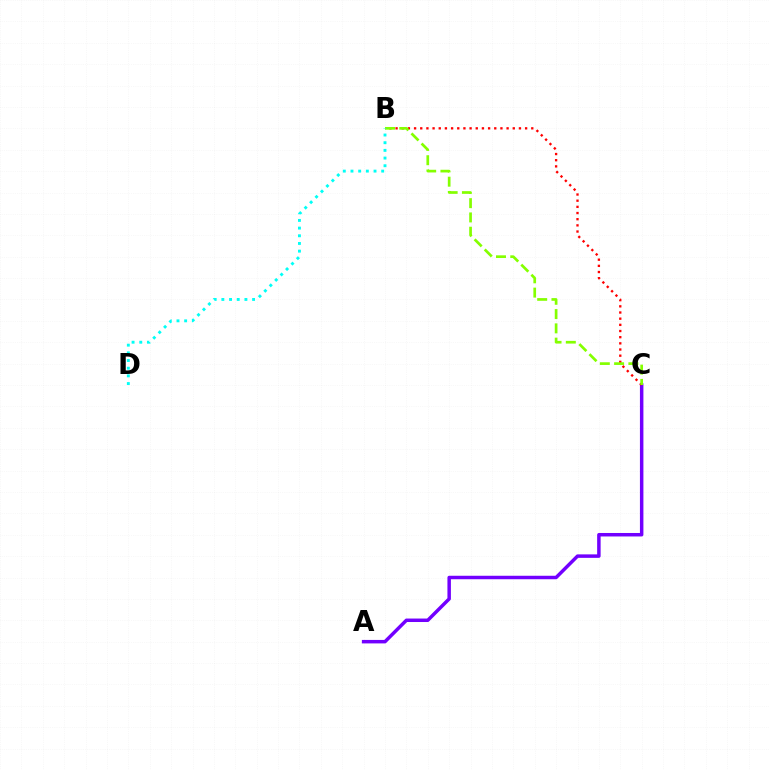{('A', 'C'): [{'color': '#7200ff', 'line_style': 'solid', 'thickness': 2.5}], ('B', 'C'): [{'color': '#ff0000', 'line_style': 'dotted', 'thickness': 1.68}, {'color': '#84ff00', 'line_style': 'dashed', 'thickness': 1.94}], ('B', 'D'): [{'color': '#00fff6', 'line_style': 'dotted', 'thickness': 2.09}]}